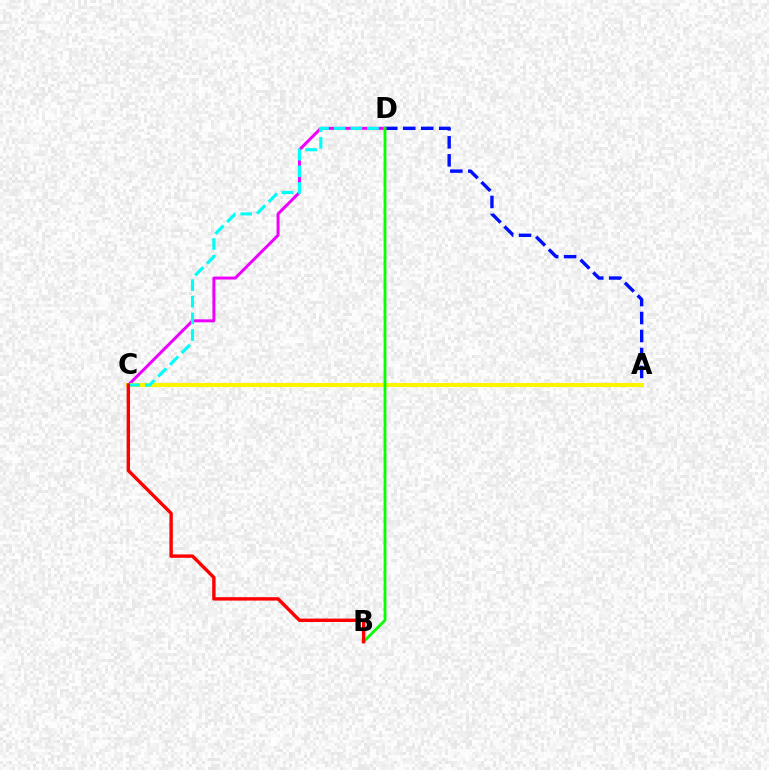{('A', 'D'): [{'color': '#0010ff', 'line_style': 'dashed', 'thickness': 2.44}], ('C', 'D'): [{'color': '#ee00ff', 'line_style': 'solid', 'thickness': 2.15}, {'color': '#00fff6', 'line_style': 'dashed', 'thickness': 2.26}], ('A', 'C'): [{'color': '#fcf500', 'line_style': 'solid', 'thickness': 2.9}], ('B', 'D'): [{'color': '#08ff00', 'line_style': 'solid', 'thickness': 2.02}], ('B', 'C'): [{'color': '#ff0000', 'line_style': 'solid', 'thickness': 2.45}]}